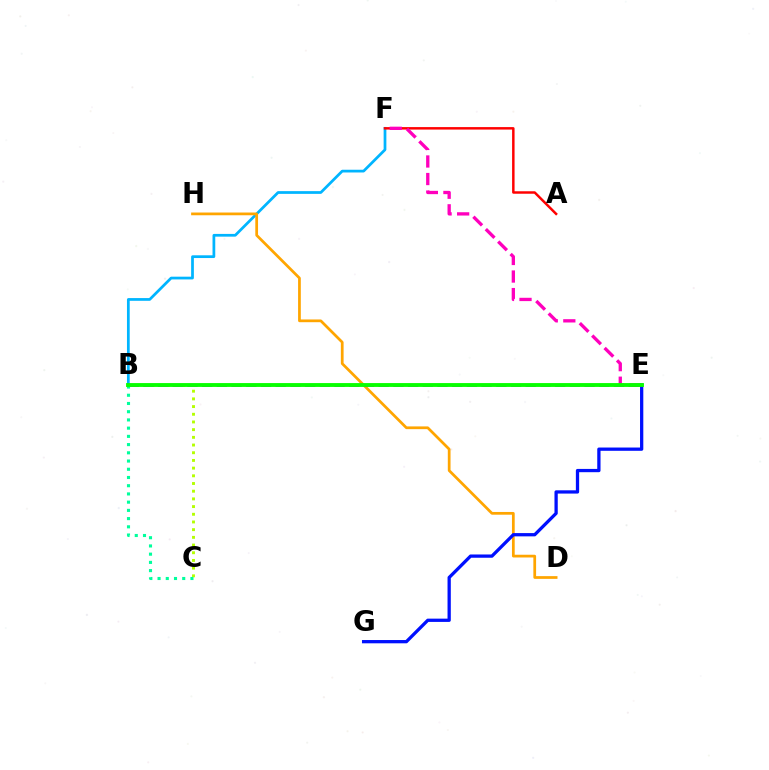{('B', 'C'): [{'color': '#b3ff00', 'line_style': 'dotted', 'thickness': 2.09}, {'color': '#00ff9d', 'line_style': 'dotted', 'thickness': 2.23}], ('B', 'F'): [{'color': '#00b5ff', 'line_style': 'solid', 'thickness': 1.97}], ('D', 'H'): [{'color': '#ffa500', 'line_style': 'solid', 'thickness': 1.97}], ('B', 'E'): [{'color': '#9b00ff', 'line_style': 'dashed', 'thickness': 2.0}, {'color': '#08ff00', 'line_style': 'solid', 'thickness': 2.77}], ('A', 'F'): [{'color': '#ff0000', 'line_style': 'solid', 'thickness': 1.78}], ('E', 'F'): [{'color': '#ff00bd', 'line_style': 'dashed', 'thickness': 2.38}], ('E', 'G'): [{'color': '#0010ff', 'line_style': 'solid', 'thickness': 2.36}]}